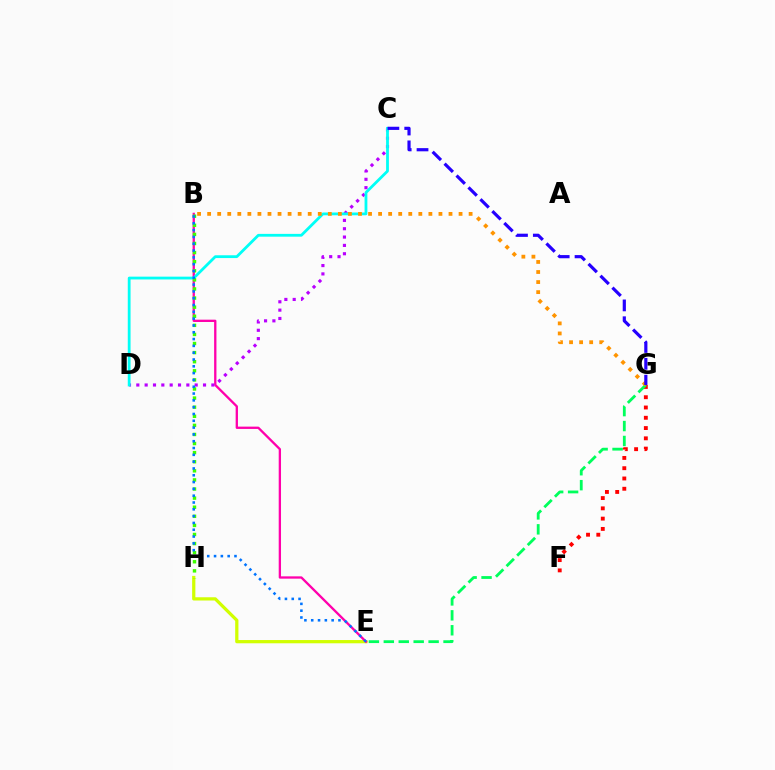{('E', 'H'): [{'color': '#d1ff00', 'line_style': 'solid', 'thickness': 2.33}], ('B', 'E'): [{'color': '#ff00ac', 'line_style': 'solid', 'thickness': 1.66}, {'color': '#0074ff', 'line_style': 'dotted', 'thickness': 1.85}], ('C', 'D'): [{'color': '#b900ff', 'line_style': 'dotted', 'thickness': 2.27}, {'color': '#00fff6', 'line_style': 'solid', 'thickness': 2.01}], ('B', 'H'): [{'color': '#3dff00', 'line_style': 'dotted', 'thickness': 2.47}], ('F', 'G'): [{'color': '#ff0000', 'line_style': 'dotted', 'thickness': 2.79}], ('E', 'G'): [{'color': '#00ff5c', 'line_style': 'dashed', 'thickness': 2.03}], ('B', 'G'): [{'color': '#ff9400', 'line_style': 'dotted', 'thickness': 2.73}], ('C', 'G'): [{'color': '#2500ff', 'line_style': 'dashed', 'thickness': 2.29}]}